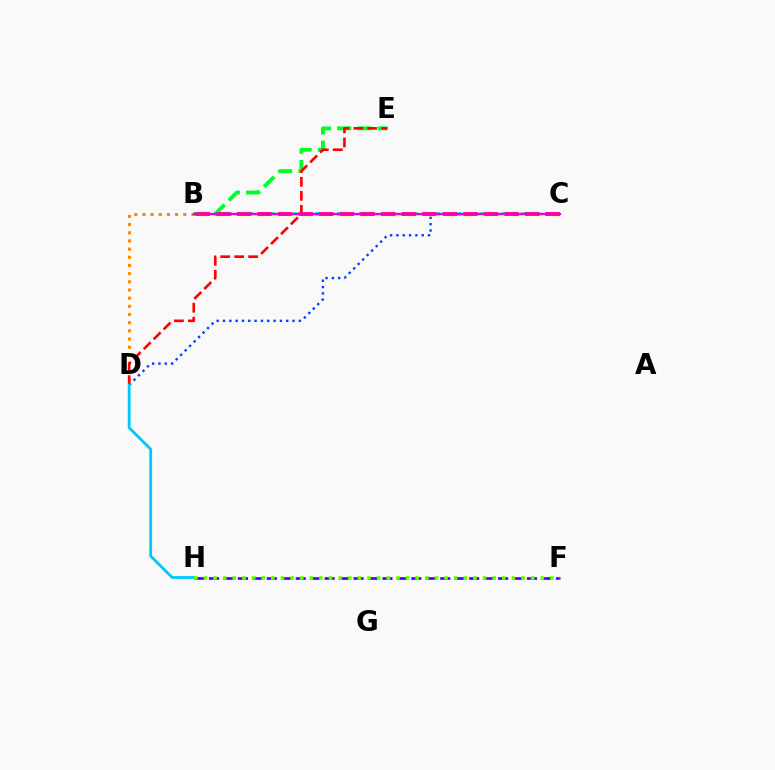{('C', 'D'): [{'color': '#003fff', 'line_style': 'dotted', 'thickness': 1.72}], ('B', 'E'): [{'color': '#00ff27', 'line_style': 'dashed', 'thickness': 2.77}], ('B', 'C'): [{'color': '#00ffaf', 'line_style': 'dotted', 'thickness': 2.97}, {'color': '#eeff00', 'line_style': 'dashed', 'thickness': 2.37}, {'color': '#d600ff', 'line_style': 'solid', 'thickness': 1.6}, {'color': '#ff00a0', 'line_style': 'dashed', 'thickness': 2.8}], ('B', 'D'): [{'color': '#ff8800', 'line_style': 'dotted', 'thickness': 2.22}], ('F', 'H'): [{'color': '#4f00ff', 'line_style': 'dashed', 'thickness': 1.96}, {'color': '#66ff00', 'line_style': 'dotted', 'thickness': 2.61}], ('D', 'E'): [{'color': '#ff0000', 'line_style': 'dashed', 'thickness': 1.9}], ('D', 'H'): [{'color': '#00c7ff', 'line_style': 'solid', 'thickness': 2.04}]}